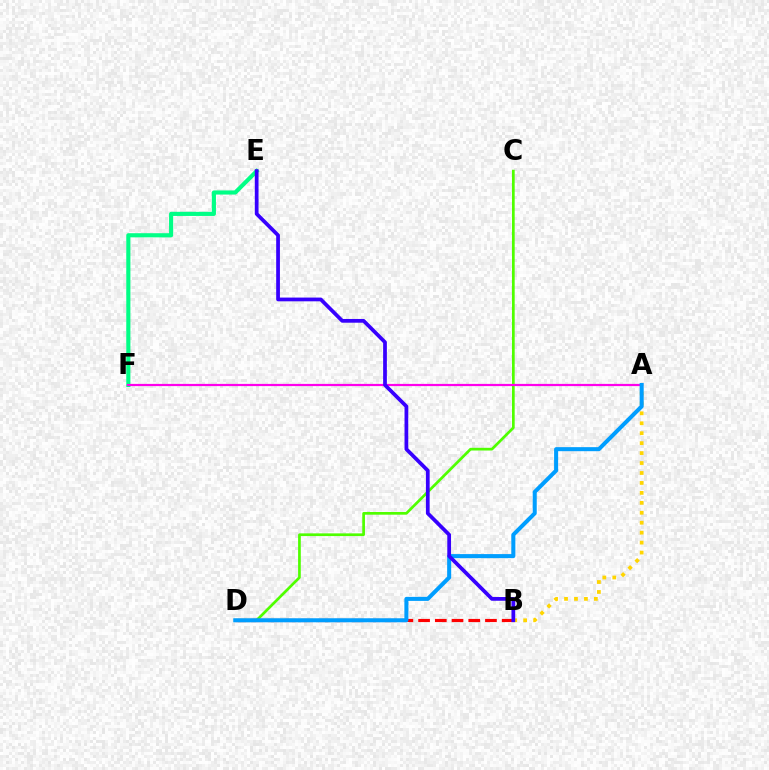{('C', 'D'): [{'color': '#4fff00', 'line_style': 'solid', 'thickness': 1.95}], ('E', 'F'): [{'color': '#00ff86', 'line_style': 'solid', 'thickness': 2.97}], ('B', 'D'): [{'color': '#ff0000', 'line_style': 'dashed', 'thickness': 2.27}], ('A', 'B'): [{'color': '#ffd500', 'line_style': 'dotted', 'thickness': 2.7}], ('A', 'F'): [{'color': '#ff00ed', 'line_style': 'solid', 'thickness': 1.59}], ('A', 'D'): [{'color': '#009eff', 'line_style': 'solid', 'thickness': 2.9}], ('B', 'E'): [{'color': '#3700ff', 'line_style': 'solid', 'thickness': 2.69}]}